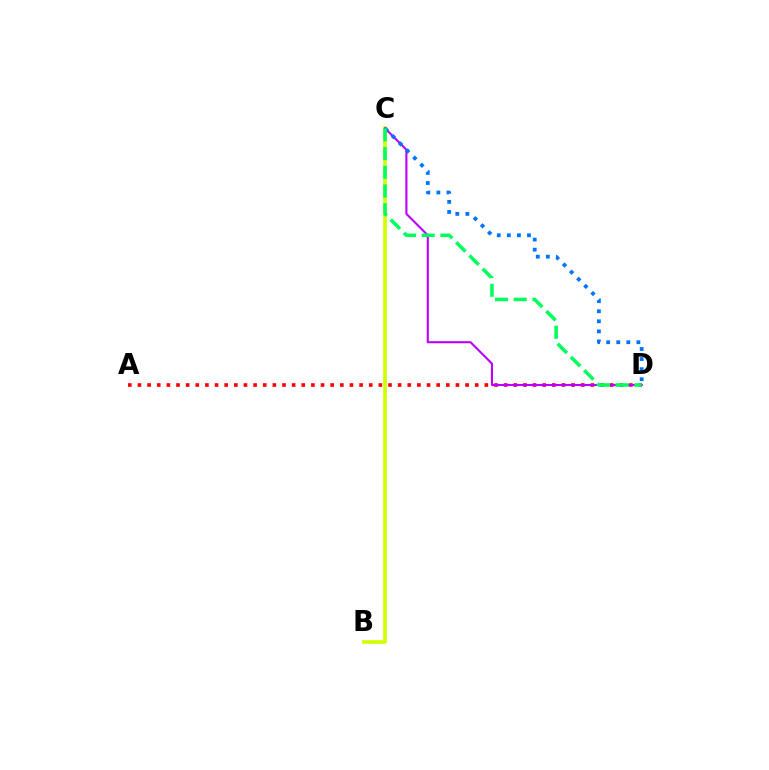{('A', 'D'): [{'color': '#ff0000', 'line_style': 'dotted', 'thickness': 2.62}], ('B', 'C'): [{'color': '#d1ff00', 'line_style': 'solid', 'thickness': 2.63}], ('C', 'D'): [{'color': '#b900ff', 'line_style': 'solid', 'thickness': 1.51}, {'color': '#0074ff', 'line_style': 'dotted', 'thickness': 2.74}, {'color': '#00ff5c', 'line_style': 'dashed', 'thickness': 2.54}]}